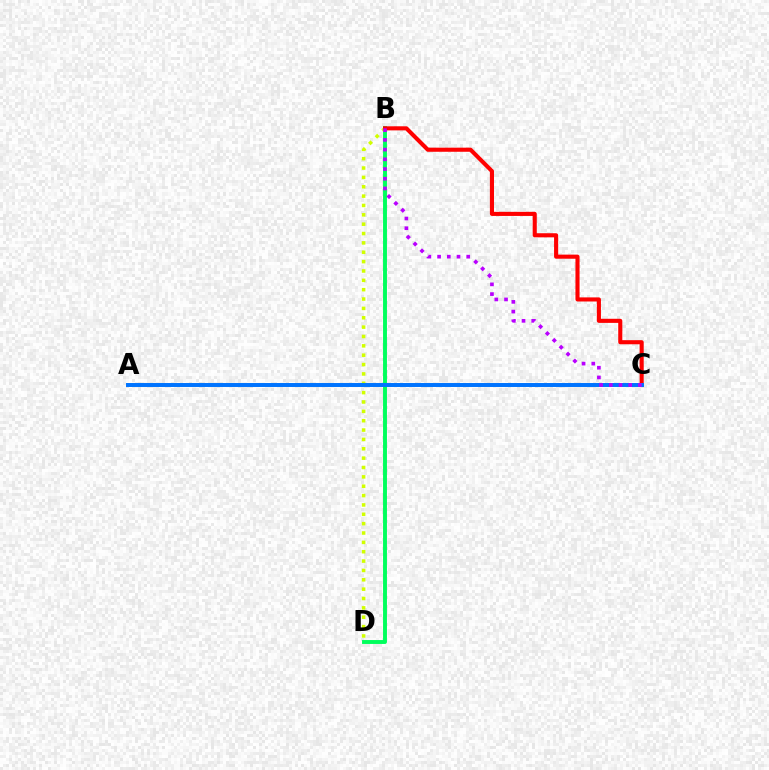{('B', 'D'): [{'color': '#00ff5c', 'line_style': 'solid', 'thickness': 2.81}, {'color': '#d1ff00', 'line_style': 'dotted', 'thickness': 2.54}], ('B', 'C'): [{'color': '#ff0000', 'line_style': 'solid', 'thickness': 2.95}, {'color': '#b900ff', 'line_style': 'dotted', 'thickness': 2.64}], ('A', 'C'): [{'color': '#0074ff', 'line_style': 'solid', 'thickness': 2.85}]}